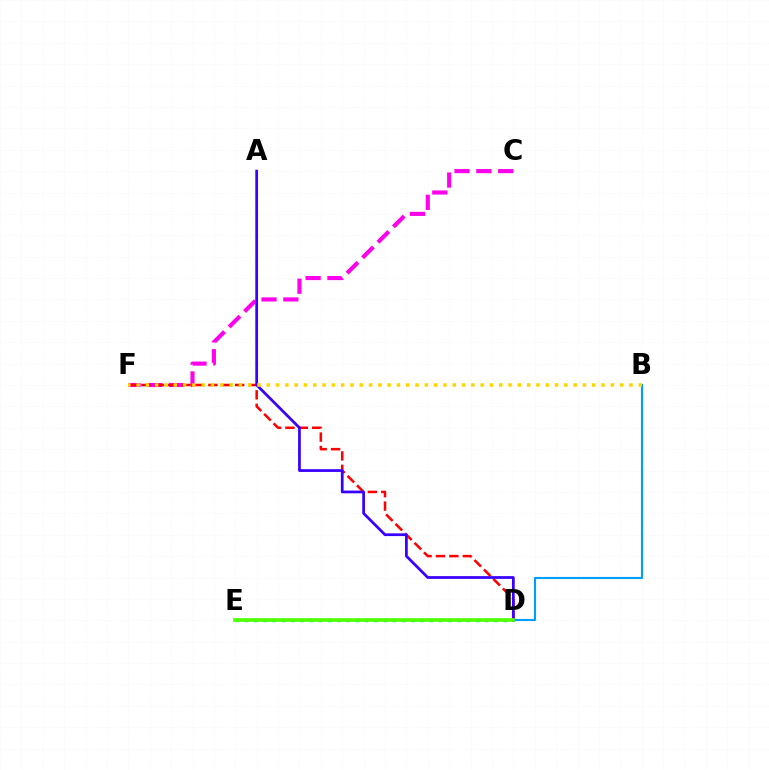{('B', 'D'): [{'color': '#009eff', 'line_style': 'solid', 'thickness': 1.54}], ('D', 'E'): [{'color': '#00ff86', 'line_style': 'dotted', 'thickness': 2.51}, {'color': '#4fff00', 'line_style': 'solid', 'thickness': 2.62}], ('C', 'F'): [{'color': '#ff00ed', 'line_style': 'dashed', 'thickness': 2.97}], ('D', 'F'): [{'color': '#ff0000', 'line_style': 'dashed', 'thickness': 1.82}], ('A', 'D'): [{'color': '#3700ff', 'line_style': 'solid', 'thickness': 1.97}], ('B', 'F'): [{'color': '#ffd500', 'line_style': 'dotted', 'thickness': 2.53}]}